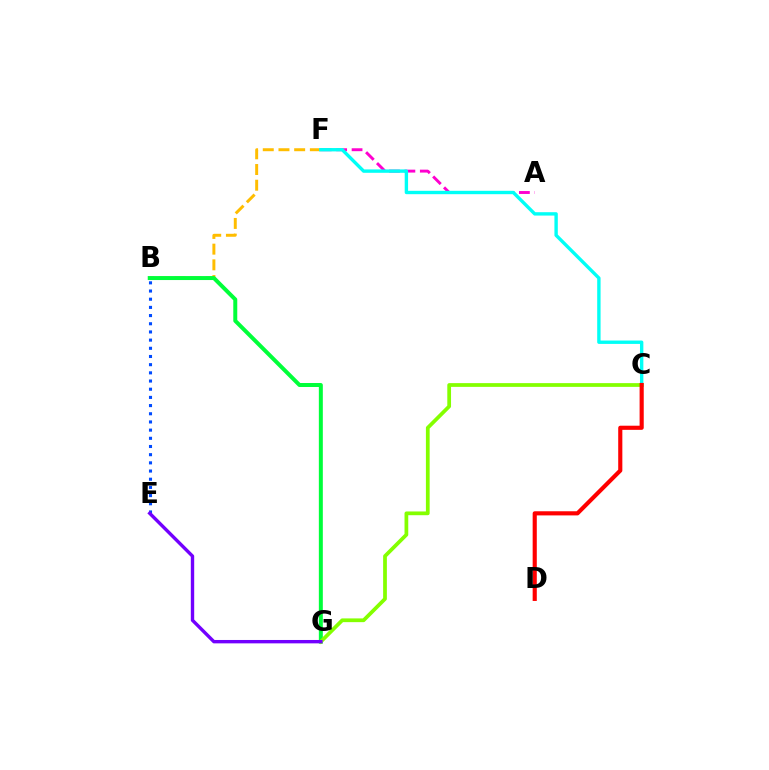{('A', 'F'): [{'color': '#ff00cf', 'line_style': 'dashed', 'thickness': 2.1}], ('B', 'F'): [{'color': '#ffbd00', 'line_style': 'dashed', 'thickness': 2.13}], ('B', 'G'): [{'color': '#00ff39', 'line_style': 'solid', 'thickness': 2.86}], ('C', 'F'): [{'color': '#00fff6', 'line_style': 'solid', 'thickness': 2.43}], ('C', 'G'): [{'color': '#84ff00', 'line_style': 'solid', 'thickness': 2.69}], ('C', 'D'): [{'color': '#ff0000', 'line_style': 'solid', 'thickness': 2.98}], ('B', 'E'): [{'color': '#004bff', 'line_style': 'dotted', 'thickness': 2.22}], ('E', 'G'): [{'color': '#7200ff', 'line_style': 'solid', 'thickness': 2.43}]}